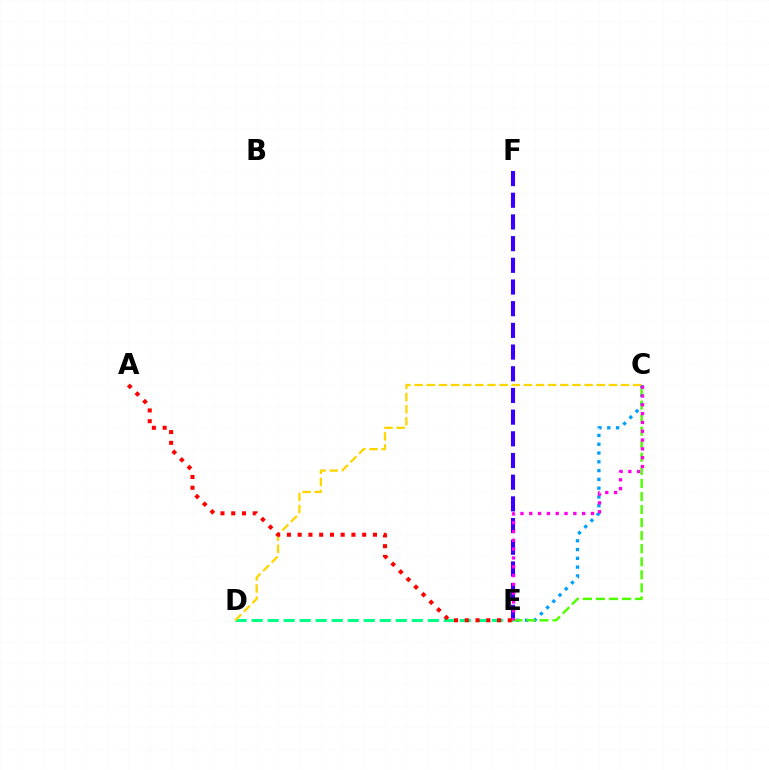{('D', 'E'): [{'color': '#00ff86', 'line_style': 'dashed', 'thickness': 2.18}], ('C', 'E'): [{'color': '#009eff', 'line_style': 'dotted', 'thickness': 2.39}, {'color': '#4fff00', 'line_style': 'dashed', 'thickness': 1.77}, {'color': '#ff00ed', 'line_style': 'dotted', 'thickness': 2.4}], ('C', 'D'): [{'color': '#ffd500', 'line_style': 'dashed', 'thickness': 1.65}], ('E', 'F'): [{'color': '#3700ff', 'line_style': 'dashed', 'thickness': 2.95}], ('A', 'E'): [{'color': '#ff0000', 'line_style': 'dotted', 'thickness': 2.92}]}